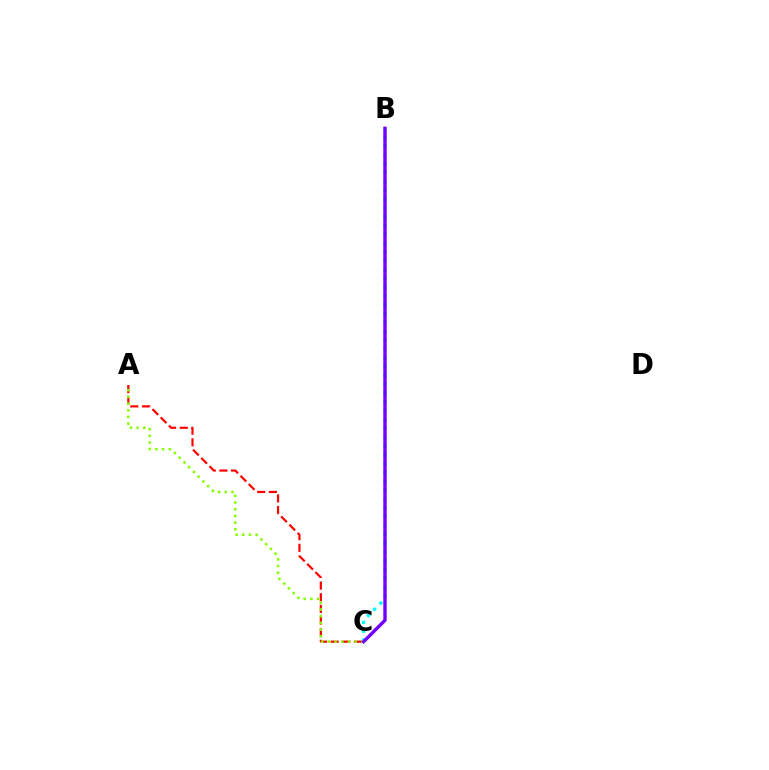{('B', 'C'): [{'color': '#00fff6', 'line_style': 'dotted', 'thickness': 2.4}, {'color': '#7200ff', 'line_style': 'solid', 'thickness': 2.44}], ('A', 'C'): [{'color': '#ff0000', 'line_style': 'dashed', 'thickness': 1.58}, {'color': '#84ff00', 'line_style': 'dotted', 'thickness': 1.82}]}